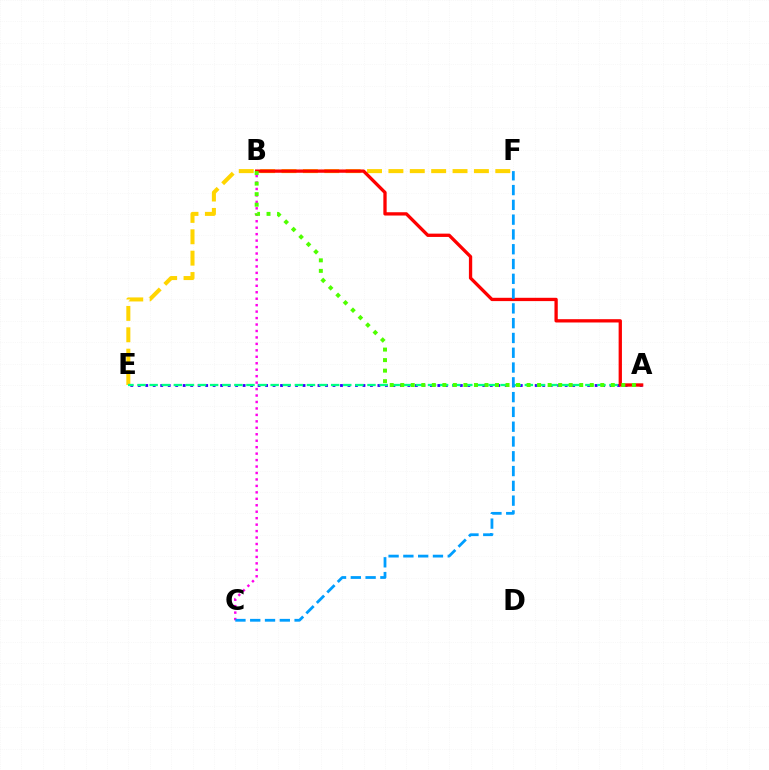{('B', 'C'): [{'color': '#ff00ed', 'line_style': 'dotted', 'thickness': 1.75}], ('E', 'F'): [{'color': '#ffd500', 'line_style': 'dashed', 'thickness': 2.9}], ('A', 'E'): [{'color': '#3700ff', 'line_style': 'dotted', 'thickness': 2.04}, {'color': '#00ff86', 'line_style': 'dashed', 'thickness': 1.64}], ('A', 'B'): [{'color': '#ff0000', 'line_style': 'solid', 'thickness': 2.38}, {'color': '#4fff00', 'line_style': 'dotted', 'thickness': 2.86}], ('C', 'F'): [{'color': '#009eff', 'line_style': 'dashed', 'thickness': 2.01}]}